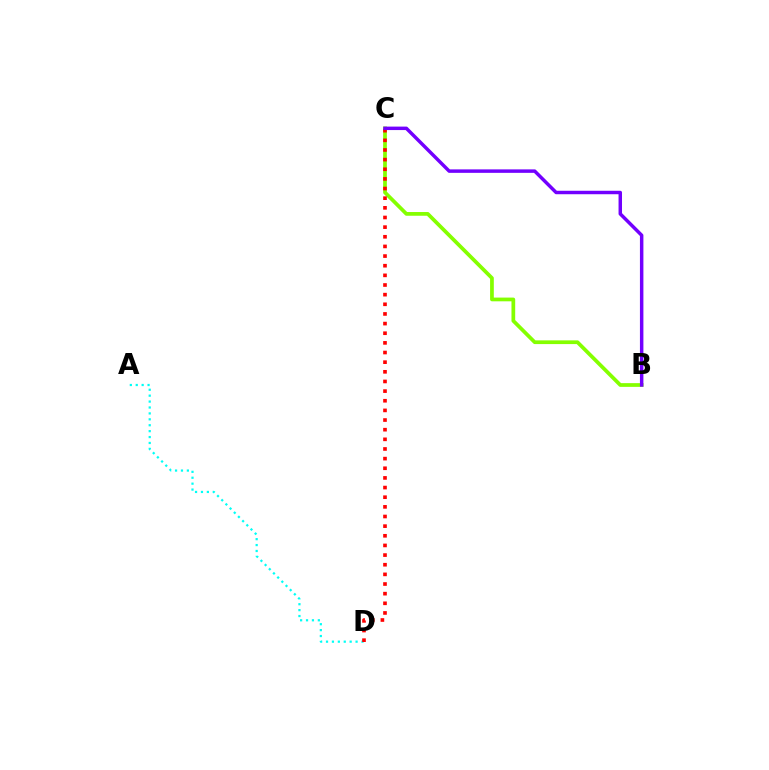{('B', 'C'): [{'color': '#84ff00', 'line_style': 'solid', 'thickness': 2.68}, {'color': '#7200ff', 'line_style': 'solid', 'thickness': 2.49}], ('A', 'D'): [{'color': '#00fff6', 'line_style': 'dotted', 'thickness': 1.61}], ('C', 'D'): [{'color': '#ff0000', 'line_style': 'dotted', 'thickness': 2.62}]}